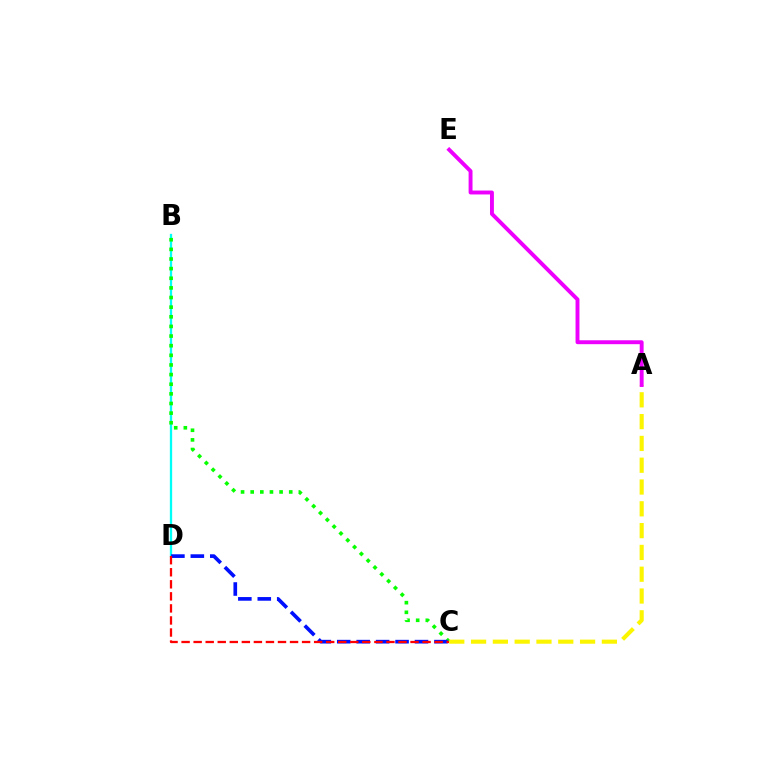{('B', 'D'): [{'color': '#00fff6', 'line_style': 'solid', 'thickness': 1.66}], ('B', 'C'): [{'color': '#08ff00', 'line_style': 'dotted', 'thickness': 2.62}], ('A', 'C'): [{'color': '#fcf500', 'line_style': 'dashed', 'thickness': 2.96}], ('C', 'D'): [{'color': '#0010ff', 'line_style': 'dashed', 'thickness': 2.64}, {'color': '#ff0000', 'line_style': 'dashed', 'thickness': 1.64}], ('A', 'E'): [{'color': '#ee00ff', 'line_style': 'solid', 'thickness': 2.82}]}